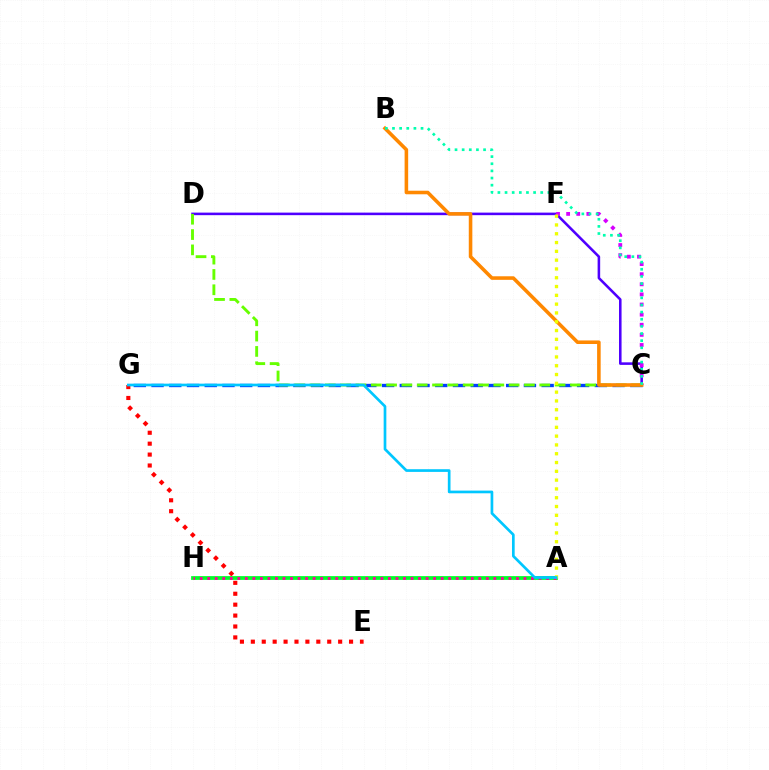{('C', 'G'): [{'color': '#003fff', 'line_style': 'dashed', 'thickness': 2.41}], ('E', 'G'): [{'color': '#ff0000', 'line_style': 'dotted', 'thickness': 2.96}], ('A', 'H'): [{'color': '#00ff27', 'line_style': 'solid', 'thickness': 2.72}, {'color': '#ff00a0', 'line_style': 'dotted', 'thickness': 2.05}], ('C', 'D'): [{'color': '#4f00ff', 'line_style': 'solid', 'thickness': 1.84}, {'color': '#66ff00', 'line_style': 'dashed', 'thickness': 2.08}], ('C', 'F'): [{'color': '#d600ff', 'line_style': 'dotted', 'thickness': 2.75}], ('B', 'C'): [{'color': '#ff8800', 'line_style': 'solid', 'thickness': 2.57}, {'color': '#00ffaf', 'line_style': 'dotted', 'thickness': 1.94}], ('A', 'F'): [{'color': '#eeff00', 'line_style': 'dotted', 'thickness': 2.39}], ('A', 'G'): [{'color': '#00c7ff', 'line_style': 'solid', 'thickness': 1.93}]}